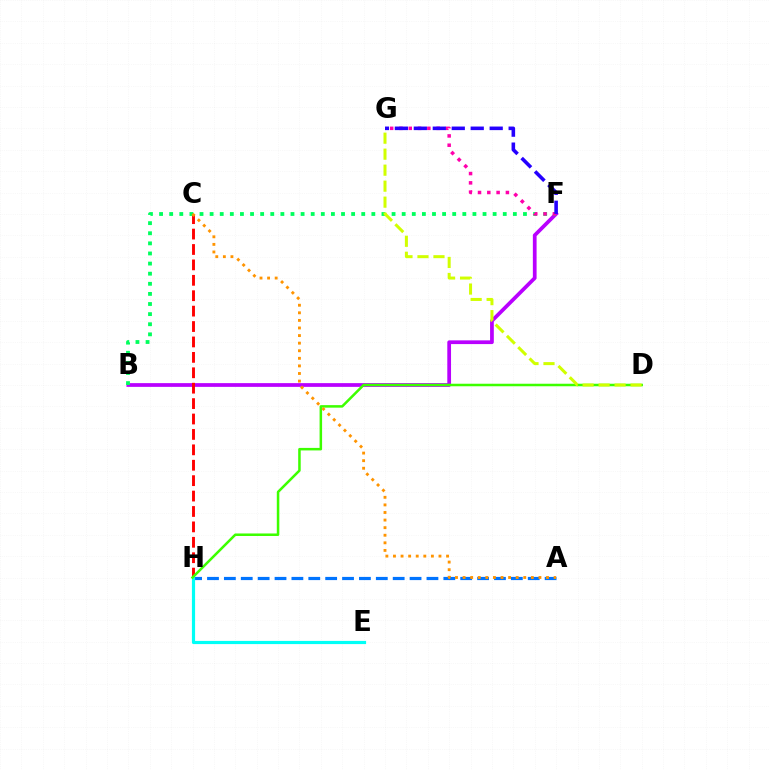{('B', 'F'): [{'color': '#b900ff', 'line_style': 'solid', 'thickness': 2.69}, {'color': '#00ff5c', 'line_style': 'dotted', 'thickness': 2.75}], ('A', 'H'): [{'color': '#0074ff', 'line_style': 'dashed', 'thickness': 2.29}], ('C', 'H'): [{'color': '#ff0000', 'line_style': 'dashed', 'thickness': 2.09}], ('E', 'H'): [{'color': '#00fff6', 'line_style': 'solid', 'thickness': 2.29}], ('D', 'H'): [{'color': '#3dff00', 'line_style': 'solid', 'thickness': 1.82}], ('F', 'G'): [{'color': '#ff00ac', 'line_style': 'dotted', 'thickness': 2.53}, {'color': '#2500ff', 'line_style': 'dashed', 'thickness': 2.58}], ('A', 'C'): [{'color': '#ff9400', 'line_style': 'dotted', 'thickness': 2.06}], ('D', 'G'): [{'color': '#d1ff00', 'line_style': 'dashed', 'thickness': 2.17}]}